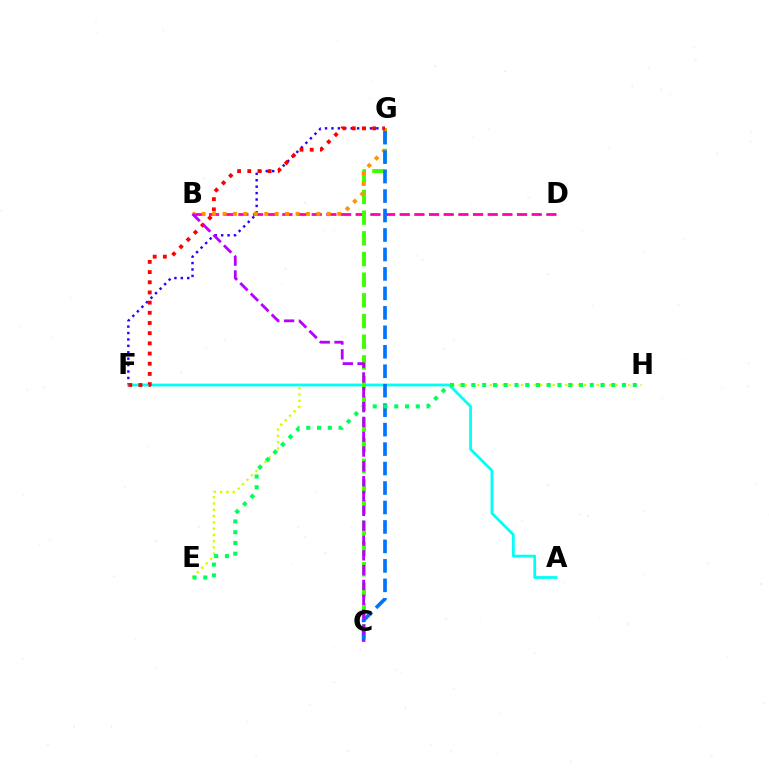{('E', 'H'): [{'color': '#d1ff00', 'line_style': 'dotted', 'thickness': 1.71}, {'color': '#00ff5c', 'line_style': 'dotted', 'thickness': 2.92}], ('F', 'G'): [{'color': '#2500ff', 'line_style': 'dotted', 'thickness': 1.74}, {'color': '#ff0000', 'line_style': 'dotted', 'thickness': 2.77}], ('B', 'D'): [{'color': '#ff00ac', 'line_style': 'dashed', 'thickness': 1.99}], ('A', 'F'): [{'color': '#00fff6', 'line_style': 'solid', 'thickness': 1.99}], ('C', 'G'): [{'color': '#3dff00', 'line_style': 'dashed', 'thickness': 2.81}, {'color': '#0074ff', 'line_style': 'dashed', 'thickness': 2.64}], ('B', 'G'): [{'color': '#ff9400', 'line_style': 'dotted', 'thickness': 2.83}], ('B', 'C'): [{'color': '#b900ff', 'line_style': 'dashed', 'thickness': 2.01}]}